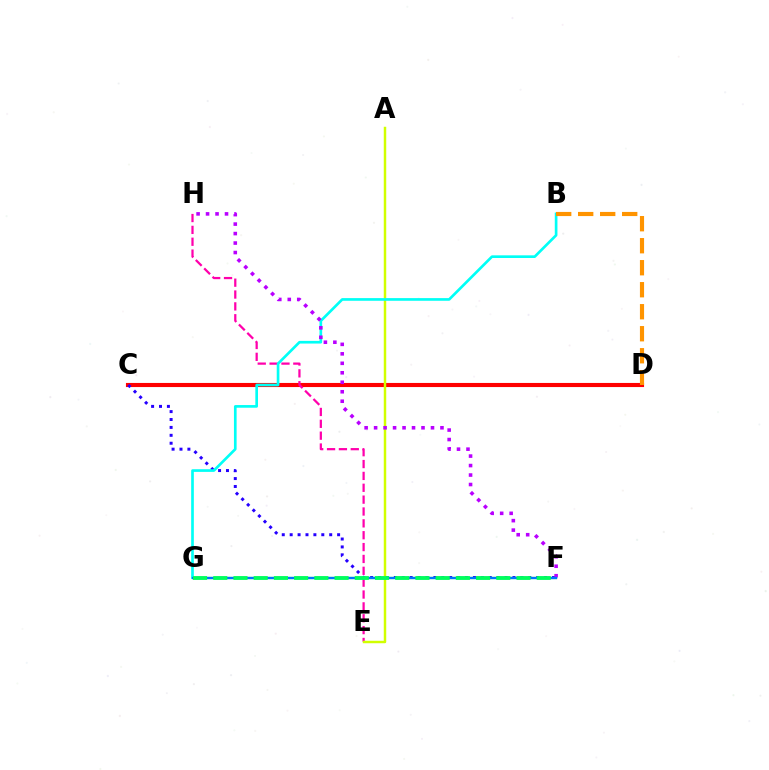{('C', 'D'): [{'color': '#ff0000', 'line_style': 'solid', 'thickness': 2.96}], ('C', 'F'): [{'color': '#2500ff', 'line_style': 'dotted', 'thickness': 2.15}], ('E', 'H'): [{'color': '#ff00ac', 'line_style': 'dashed', 'thickness': 1.61}], ('A', 'E'): [{'color': '#d1ff00', 'line_style': 'solid', 'thickness': 1.78}], ('F', 'G'): [{'color': '#3dff00', 'line_style': 'solid', 'thickness': 1.59}, {'color': '#0074ff', 'line_style': 'solid', 'thickness': 1.66}, {'color': '#00ff5c', 'line_style': 'dashed', 'thickness': 2.75}], ('B', 'G'): [{'color': '#00fff6', 'line_style': 'solid', 'thickness': 1.92}], ('B', 'D'): [{'color': '#ff9400', 'line_style': 'dashed', 'thickness': 2.99}], ('F', 'H'): [{'color': '#b900ff', 'line_style': 'dotted', 'thickness': 2.58}]}